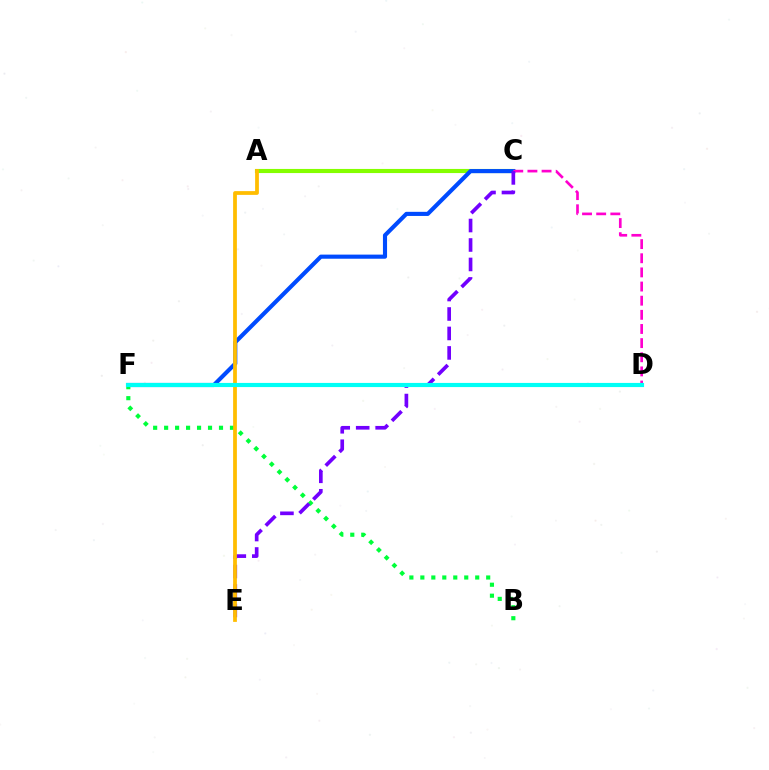{('A', 'C'): [{'color': '#84ff00', 'line_style': 'solid', 'thickness': 2.96}], ('C', 'F'): [{'color': '#004bff', 'line_style': 'solid', 'thickness': 2.97}], ('D', 'F'): [{'color': '#ff0000', 'line_style': 'solid', 'thickness': 1.52}, {'color': '#00fff6', 'line_style': 'solid', 'thickness': 2.98}], ('C', 'D'): [{'color': '#ff00cf', 'line_style': 'dashed', 'thickness': 1.92}], ('B', 'F'): [{'color': '#00ff39', 'line_style': 'dotted', 'thickness': 2.98}], ('C', 'E'): [{'color': '#7200ff', 'line_style': 'dashed', 'thickness': 2.64}], ('A', 'E'): [{'color': '#ffbd00', 'line_style': 'solid', 'thickness': 2.7}]}